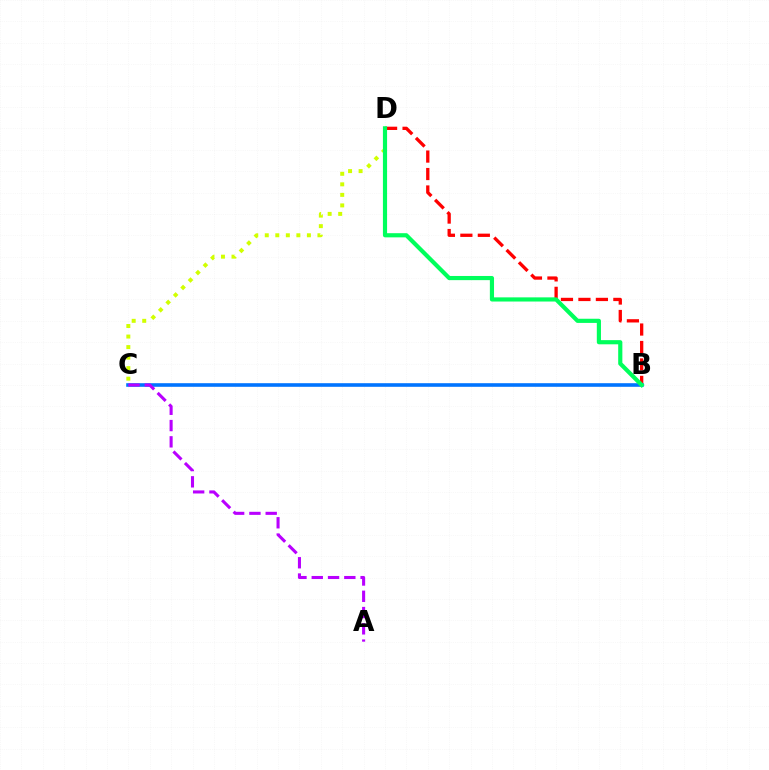{('B', 'D'): [{'color': '#ff0000', 'line_style': 'dashed', 'thickness': 2.37}, {'color': '#00ff5c', 'line_style': 'solid', 'thickness': 3.0}], ('C', 'D'): [{'color': '#d1ff00', 'line_style': 'dotted', 'thickness': 2.86}], ('B', 'C'): [{'color': '#0074ff', 'line_style': 'solid', 'thickness': 2.59}], ('A', 'C'): [{'color': '#b900ff', 'line_style': 'dashed', 'thickness': 2.21}]}